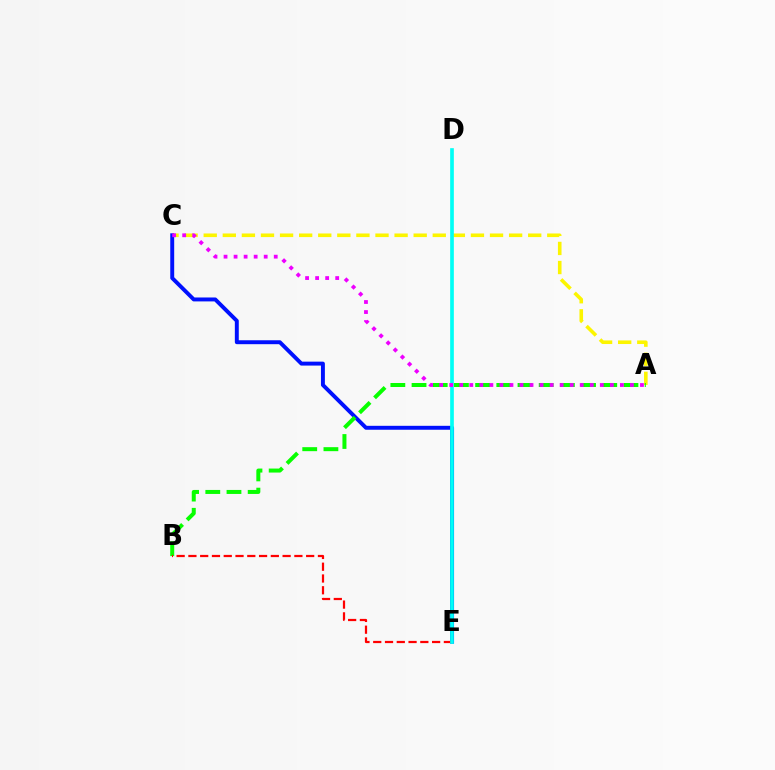{('A', 'C'): [{'color': '#fcf500', 'line_style': 'dashed', 'thickness': 2.59}, {'color': '#ee00ff', 'line_style': 'dotted', 'thickness': 2.73}], ('C', 'E'): [{'color': '#0010ff', 'line_style': 'solid', 'thickness': 2.83}], ('A', 'B'): [{'color': '#08ff00', 'line_style': 'dashed', 'thickness': 2.88}], ('B', 'E'): [{'color': '#ff0000', 'line_style': 'dashed', 'thickness': 1.6}], ('D', 'E'): [{'color': '#00fff6', 'line_style': 'solid', 'thickness': 2.64}]}